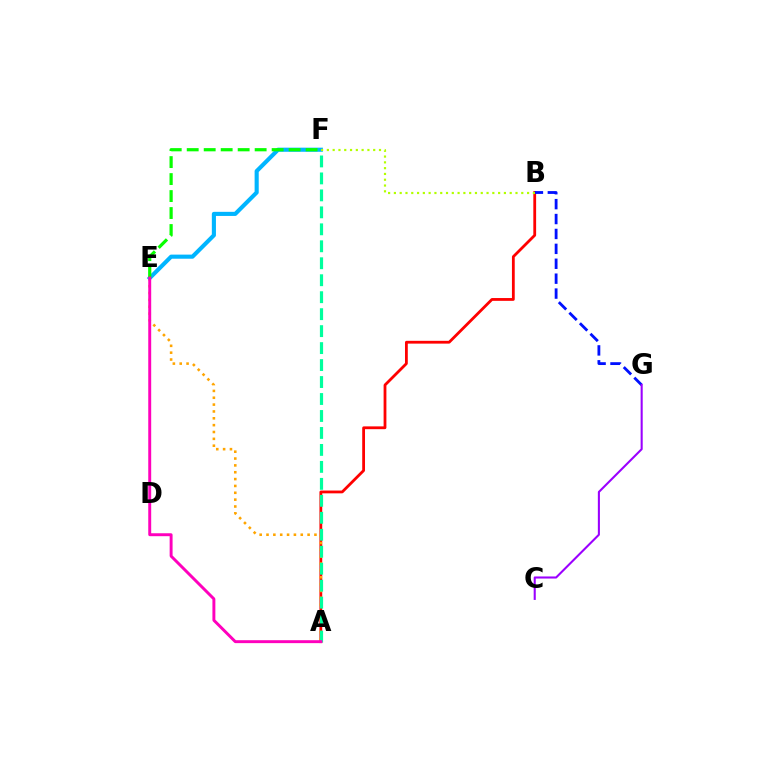{('A', 'B'): [{'color': '#ff0000', 'line_style': 'solid', 'thickness': 2.01}], ('B', 'G'): [{'color': '#0010ff', 'line_style': 'dashed', 'thickness': 2.03}], ('A', 'E'): [{'color': '#ffa500', 'line_style': 'dotted', 'thickness': 1.86}, {'color': '#ff00bd', 'line_style': 'solid', 'thickness': 2.11}], ('A', 'F'): [{'color': '#00ff9d', 'line_style': 'dashed', 'thickness': 2.31}], ('E', 'F'): [{'color': '#00b5ff', 'line_style': 'solid', 'thickness': 2.96}, {'color': '#08ff00', 'line_style': 'dashed', 'thickness': 2.31}], ('B', 'F'): [{'color': '#b3ff00', 'line_style': 'dotted', 'thickness': 1.57}], ('C', 'G'): [{'color': '#9b00ff', 'line_style': 'solid', 'thickness': 1.5}]}